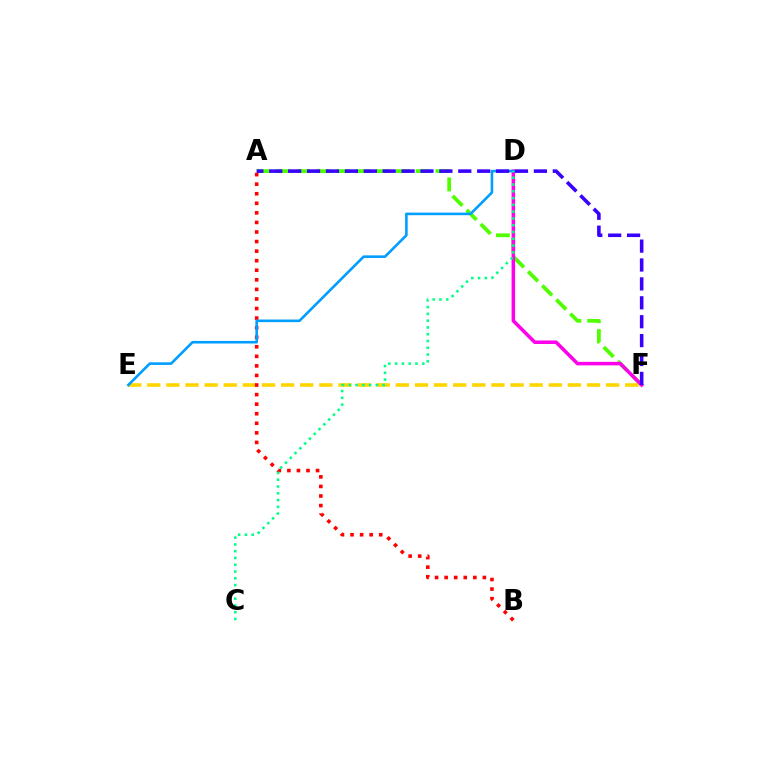{('E', 'F'): [{'color': '#ffd500', 'line_style': 'dashed', 'thickness': 2.6}], ('A', 'F'): [{'color': '#4fff00', 'line_style': 'dashed', 'thickness': 2.7}, {'color': '#3700ff', 'line_style': 'dashed', 'thickness': 2.57}], ('A', 'B'): [{'color': '#ff0000', 'line_style': 'dotted', 'thickness': 2.6}], ('D', 'F'): [{'color': '#ff00ed', 'line_style': 'solid', 'thickness': 2.54}], ('D', 'E'): [{'color': '#009eff', 'line_style': 'solid', 'thickness': 1.87}], ('C', 'D'): [{'color': '#00ff86', 'line_style': 'dotted', 'thickness': 1.84}]}